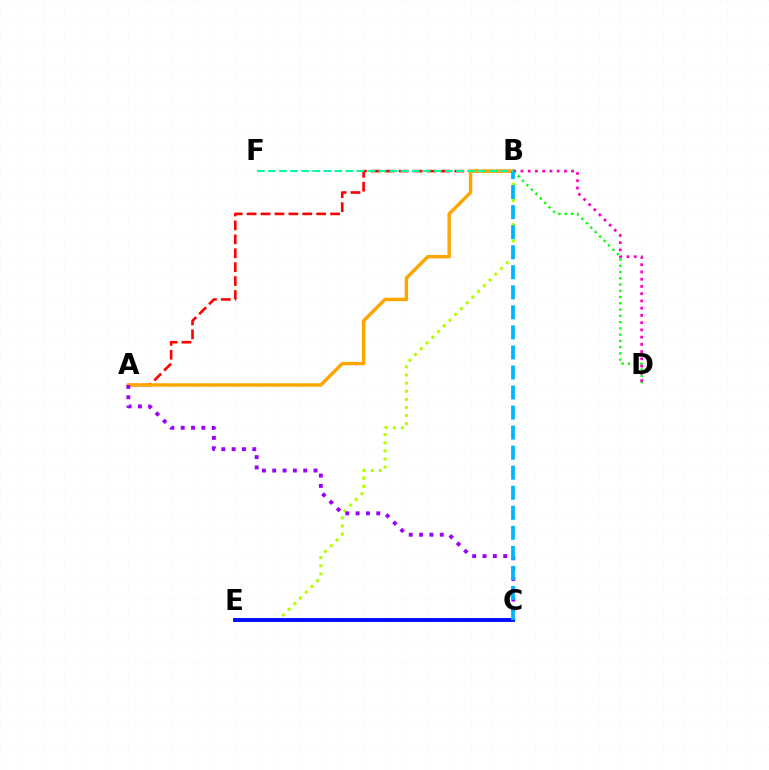{('A', 'B'): [{'color': '#ff0000', 'line_style': 'dashed', 'thickness': 1.89}, {'color': '#ffa500', 'line_style': 'solid', 'thickness': 2.47}], ('B', 'D'): [{'color': '#08ff00', 'line_style': 'dotted', 'thickness': 1.7}, {'color': '#ff00bd', 'line_style': 'dotted', 'thickness': 1.97}], ('B', 'E'): [{'color': '#b3ff00', 'line_style': 'dotted', 'thickness': 2.2}], ('A', 'C'): [{'color': '#9b00ff', 'line_style': 'dotted', 'thickness': 2.81}], ('C', 'E'): [{'color': '#0010ff', 'line_style': 'solid', 'thickness': 2.81}], ('B', 'C'): [{'color': '#00b5ff', 'line_style': 'dashed', 'thickness': 2.72}], ('B', 'F'): [{'color': '#00ff9d', 'line_style': 'dashed', 'thickness': 1.5}]}